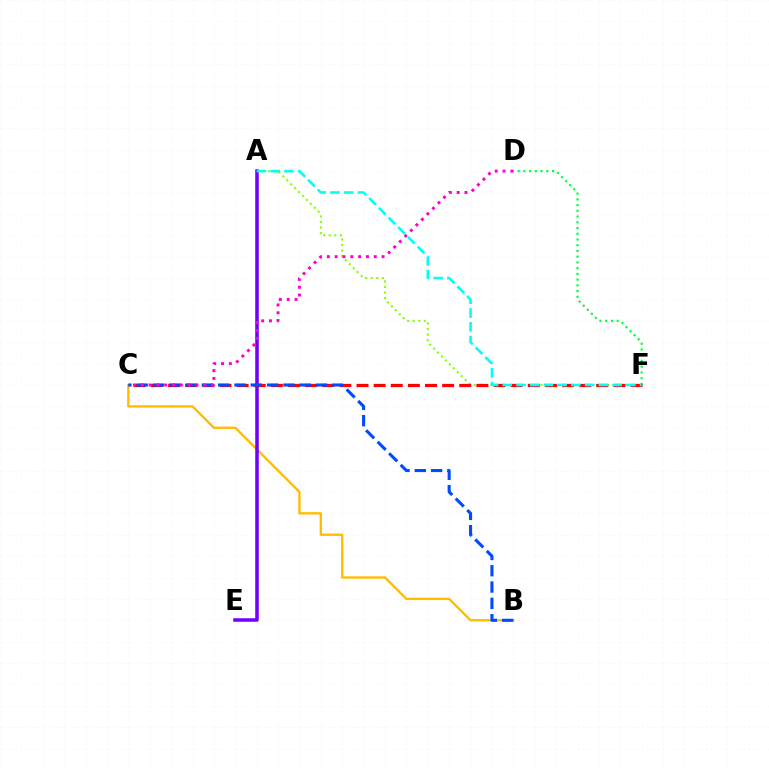{('A', 'F'): [{'color': '#84ff00', 'line_style': 'dotted', 'thickness': 1.51}, {'color': '#00fff6', 'line_style': 'dashed', 'thickness': 1.87}], ('B', 'C'): [{'color': '#ffbd00', 'line_style': 'solid', 'thickness': 1.7}, {'color': '#004bff', 'line_style': 'dashed', 'thickness': 2.22}], ('A', 'E'): [{'color': '#7200ff', 'line_style': 'solid', 'thickness': 2.54}], ('D', 'F'): [{'color': '#00ff39', 'line_style': 'dotted', 'thickness': 1.56}], ('C', 'F'): [{'color': '#ff0000', 'line_style': 'dashed', 'thickness': 2.33}], ('C', 'D'): [{'color': '#ff00cf', 'line_style': 'dotted', 'thickness': 2.12}]}